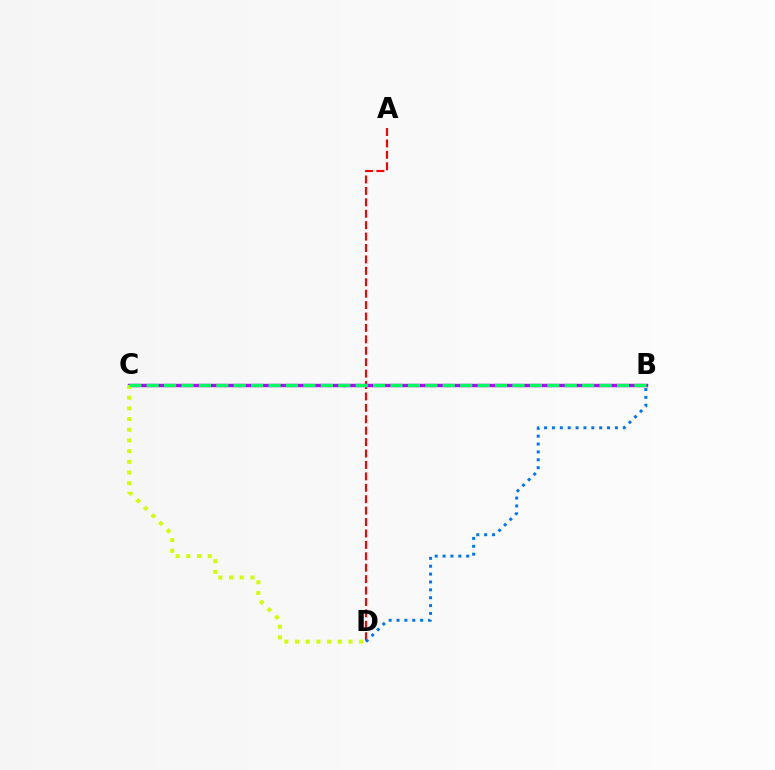{('A', 'D'): [{'color': '#ff0000', 'line_style': 'dashed', 'thickness': 1.55}], ('B', 'C'): [{'color': '#b900ff', 'line_style': 'solid', 'thickness': 2.47}, {'color': '#00ff5c', 'line_style': 'dashed', 'thickness': 2.37}], ('C', 'D'): [{'color': '#d1ff00', 'line_style': 'dotted', 'thickness': 2.9}], ('B', 'D'): [{'color': '#0074ff', 'line_style': 'dotted', 'thickness': 2.14}]}